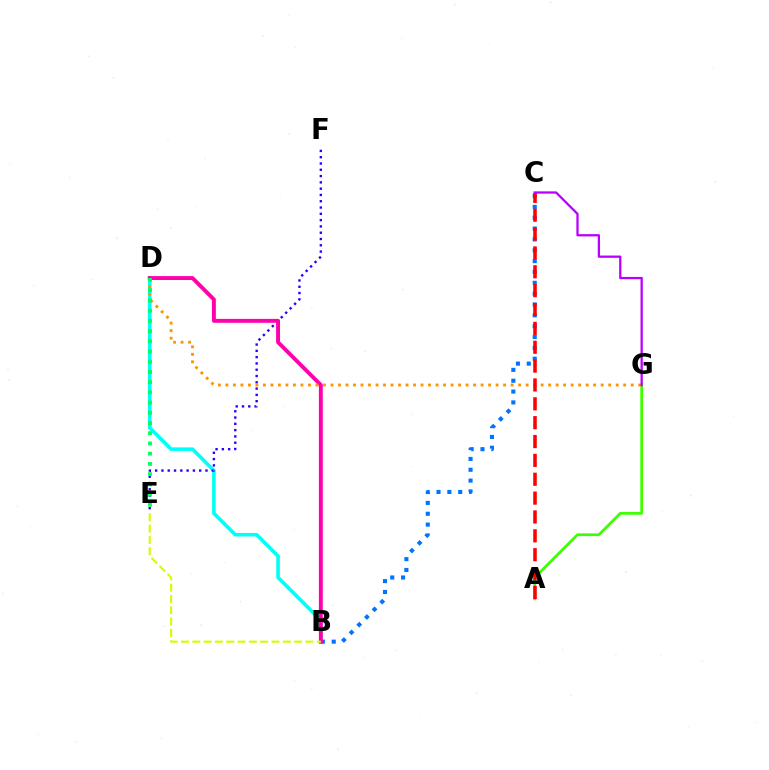{('B', 'D'): [{'color': '#00fff6', 'line_style': 'solid', 'thickness': 2.58}, {'color': '#ff00ac', 'line_style': 'solid', 'thickness': 2.82}], ('E', 'F'): [{'color': '#2500ff', 'line_style': 'dotted', 'thickness': 1.71}], ('B', 'C'): [{'color': '#0074ff', 'line_style': 'dotted', 'thickness': 2.95}], ('A', 'G'): [{'color': '#3dff00', 'line_style': 'solid', 'thickness': 1.97}], ('D', 'G'): [{'color': '#ff9400', 'line_style': 'dotted', 'thickness': 2.04}], ('D', 'E'): [{'color': '#00ff5c', 'line_style': 'dotted', 'thickness': 2.78}], ('A', 'C'): [{'color': '#ff0000', 'line_style': 'dashed', 'thickness': 2.56}], ('C', 'G'): [{'color': '#b900ff', 'line_style': 'solid', 'thickness': 1.64}], ('B', 'E'): [{'color': '#d1ff00', 'line_style': 'dashed', 'thickness': 1.54}]}